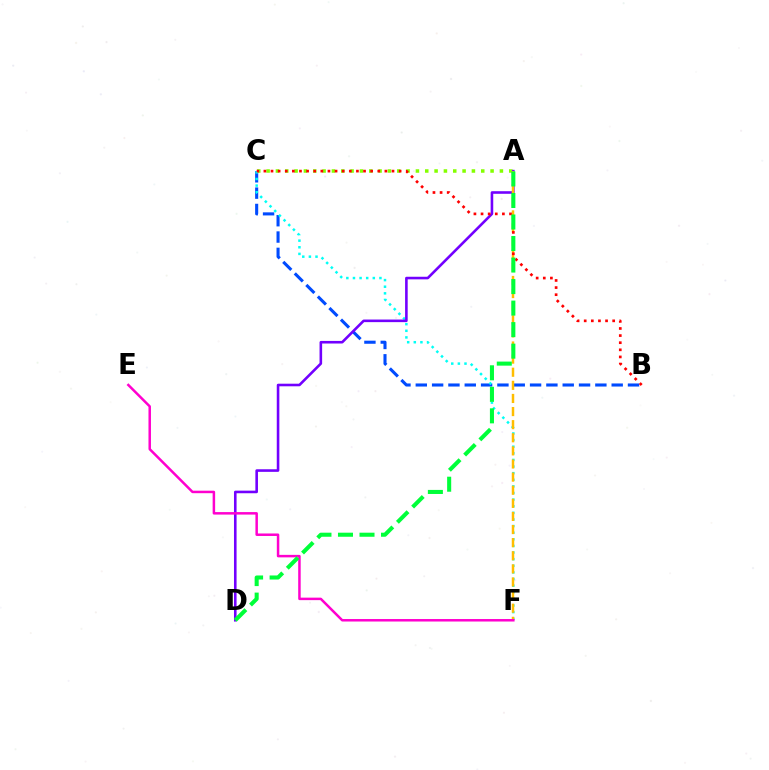{('B', 'C'): [{'color': '#004bff', 'line_style': 'dashed', 'thickness': 2.22}, {'color': '#ff0000', 'line_style': 'dotted', 'thickness': 1.93}], ('A', 'C'): [{'color': '#84ff00', 'line_style': 'dotted', 'thickness': 2.54}], ('C', 'F'): [{'color': '#00fff6', 'line_style': 'dotted', 'thickness': 1.8}], ('A', 'D'): [{'color': '#7200ff', 'line_style': 'solid', 'thickness': 1.87}, {'color': '#00ff39', 'line_style': 'dashed', 'thickness': 2.92}], ('A', 'F'): [{'color': '#ffbd00', 'line_style': 'dashed', 'thickness': 1.78}], ('E', 'F'): [{'color': '#ff00cf', 'line_style': 'solid', 'thickness': 1.8}]}